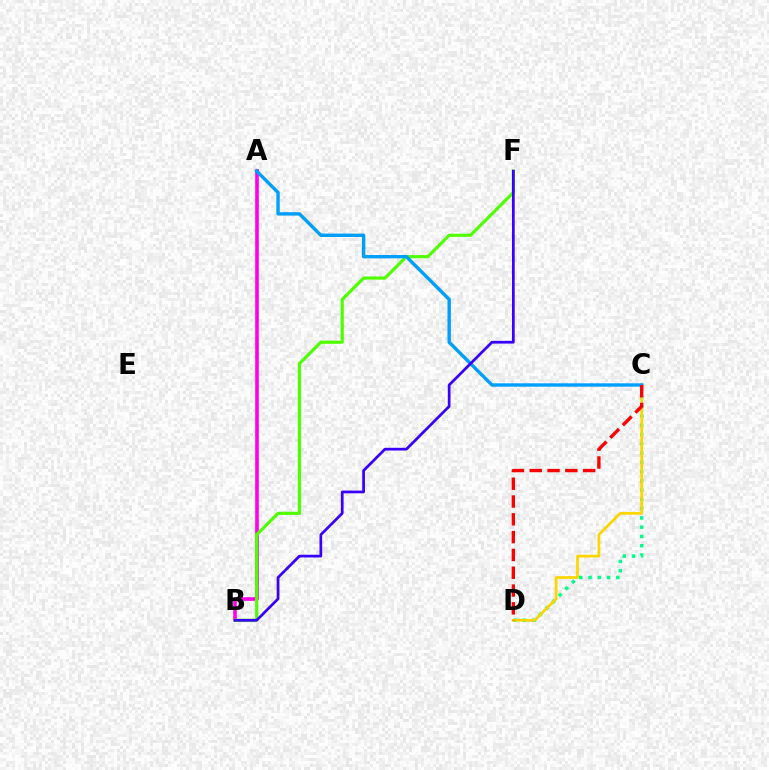{('C', 'D'): [{'color': '#00ff86', 'line_style': 'dotted', 'thickness': 2.52}, {'color': '#ffd500', 'line_style': 'solid', 'thickness': 1.98}, {'color': '#ff0000', 'line_style': 'dashed', 'thickness': 2.42}], ('A', 'B'): [{'color': '#ff00ed', 'line_style': 'solid', 'thickness': 2.61}], ('B', 'F'): [{'color': '#4fff00', 'line_style': 'solid', 'thickness': 2.27}, {'color': '#3700ff', 'line_style': 'solid', 'thickness': 1.96}], ('A', 'C'): [{'color': '#009eff', 'line_style': 'solid', 'thickness': 2.44}]}